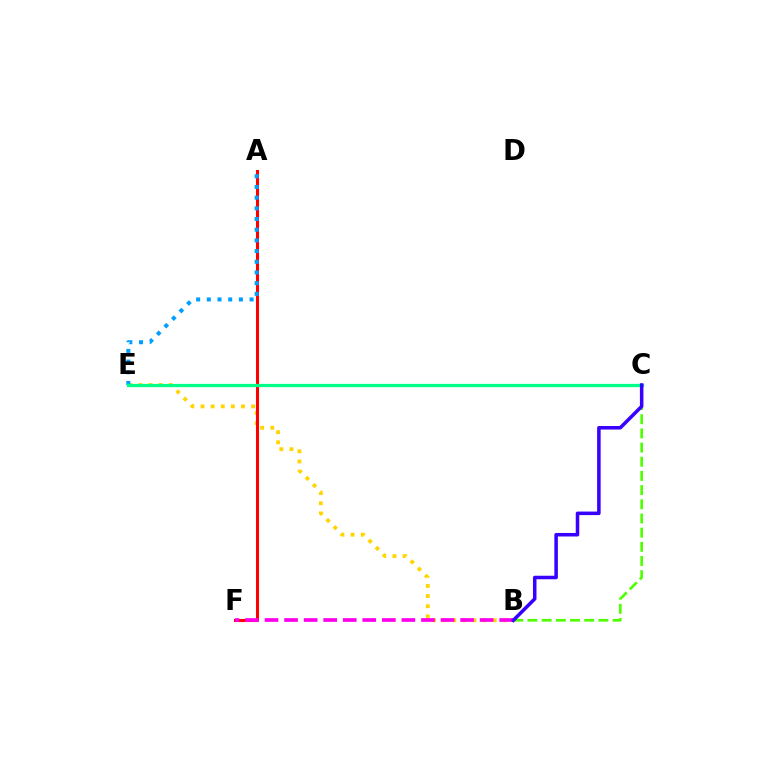{('B', 'E'): [{'color': '#ffd500', 'line_style': 'dotted', 'thickness': 2.75}], ('A', 'F'): [{'color': '#ff0000', 'line_style': 'solid', 'thickness': 2.2}], ('A', 'E'): [{'color': '#009eff', 'line_style': 'dotted', 'thickness': 2.9}], ('C', 'E'): [{'color': '#00ff86', 'line_style': 'solid', 'thickness': 2.34}], ('B', 'F'): [{'color': '#ff00ed', 'line_style': 'dashed', 'thickness': 2.66}], ('B', 'C'): [{'color': '#4fff00', 'line_style': 'dashed', 'thickness': 1.93}, {'color': '#3700ff', 'line_style': 'solid', 'thickness': 2.54}]}